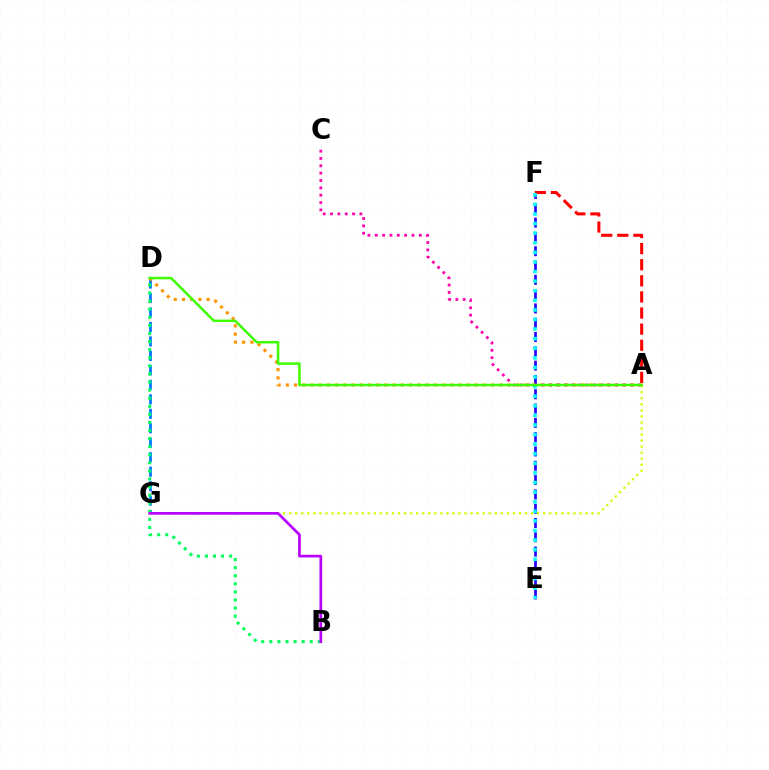{('D', 'G'): [{'color': '#0074ff', 'line_style': 'dashed', 'thickness': 1.97}], ('A', 'G'): [{'color': '#d1ff00', 'line_style': 'dotted', 'thickness': 1.64}], ('E', 'F'): [{'color': '#2500ff', 'line_style': 'dashed', 'thickness': 1.94}, {'color': '#00fff6', 'line_style': 'dotted', 'thickness': 2.61}], ('A', 'D'): [{'color': '#ff9400', 'line_style': 'dotted', 'thickness': 2.23}, {'color': '#3dff00', 'line_style': 'solid', 'thickness': 1.8}], ('B', 'D'): [{'color': '#00ff5c', 'line_style': 'dotted', 'thickness': 2.2}], ('B', 'G'): [{'color': '#b900ff', 'line_style': 'solid', 'thickness': 1.95}], ('A', 'F'): [{'color': '#ff0000', 'line_style': 'dashed', 'thickness': 2.19}], ('A', 'C'): [{'color': '#ff00ac', 'line_style': 'dotted', 'thickness': 2.0}]}